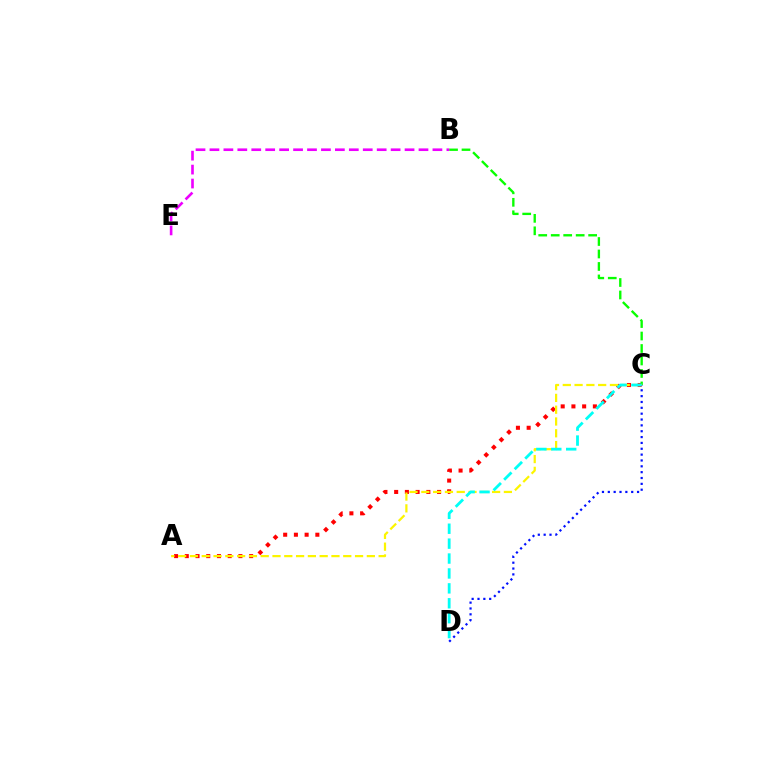{('A', 'C'): [{'color': '#ff0000', 'line_style': 'dotted', 'thickness': 2.91}, {'color': '#fcf500', 'line_style': 'dashed', 'thickness': 1.6}], ('B', 'C'): [{'color': '#08ff00', 'line_style': 'dashed', 'thickness': 1.69}], ('B', 'E'): [{'color': '#ee00ff', 'line_style': 'dashed', 'thickness': 1.89}], ('C', 'D'): [{'color': '#0010ff', 'line_style': 'dotted', 'thickness': 1.59}, {'color': '#00fff6', 'line_style': 'dashed', 'thickness': 2.03}]}